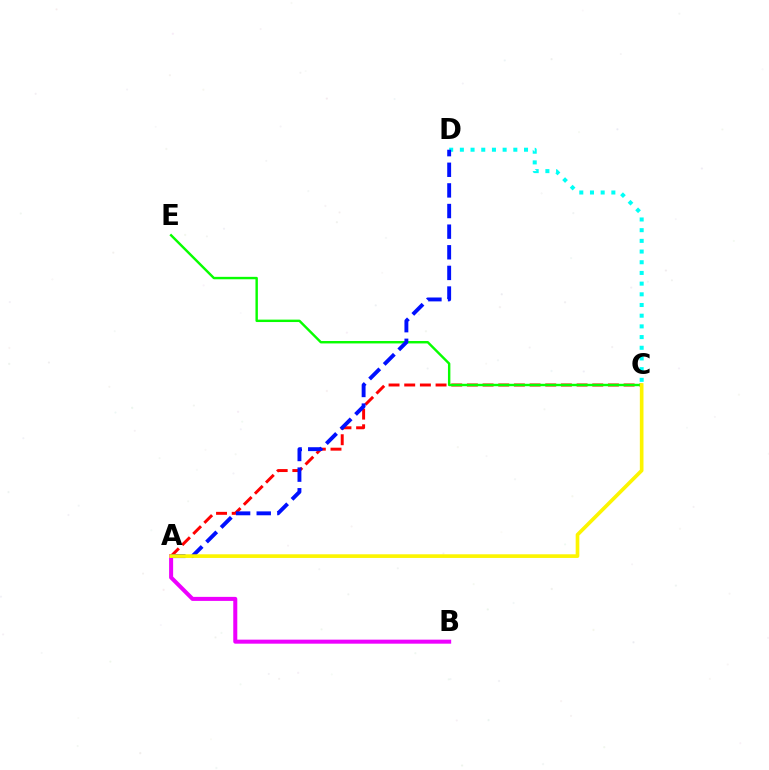{('A', 'B'): [{'color': '#ee00ff', 'line_style': 'solid', 'thickness': 2.9}], ('A', 'C'): [{'color': '#ff0000', 'line_style': 'dashed', 'thickness': 2.13}, {'color': '#fcf500', 'line_style': 'solid', 'thickness': 2.63}], ('C', 'D'): [{'color': '#00fff6', 'line_style': 'dotted', 'thickness': 2.9}], ('C', 'E'): [{'color': '#08ff00', 'line_style': 'solid', 'thickness': 1.74}], ('A', 'D'): [{'color': '#0010ff', 'line_style': 'dashed', 'thickness': 2.8}]}